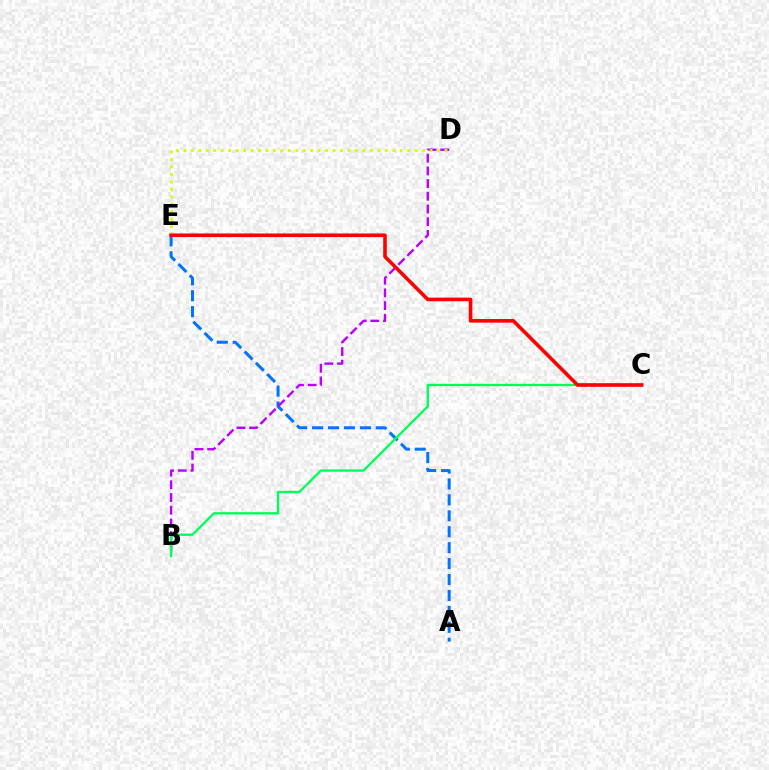{('A', 'E'): [{'color': '#0074ff', 'line_style': 'dashed', 'thickness': 2.16}], ('B', 'D'): [{'color': '#b900ff', 'line_style': 'dashed', 'thickness': 1.73}], ('B', 'C'): [{'color': '#00ff5c', 'line_style': 'solid', 'thickness': 1.69}], ('D', 'E'): [{'color': '#d1ff00', 'line_style': 'dotted', 'thickness': 2.03}], ('C', 'E'): [{'color': '#ff0000', 'line_style': 'solid', 'thickness': 2.6}]}